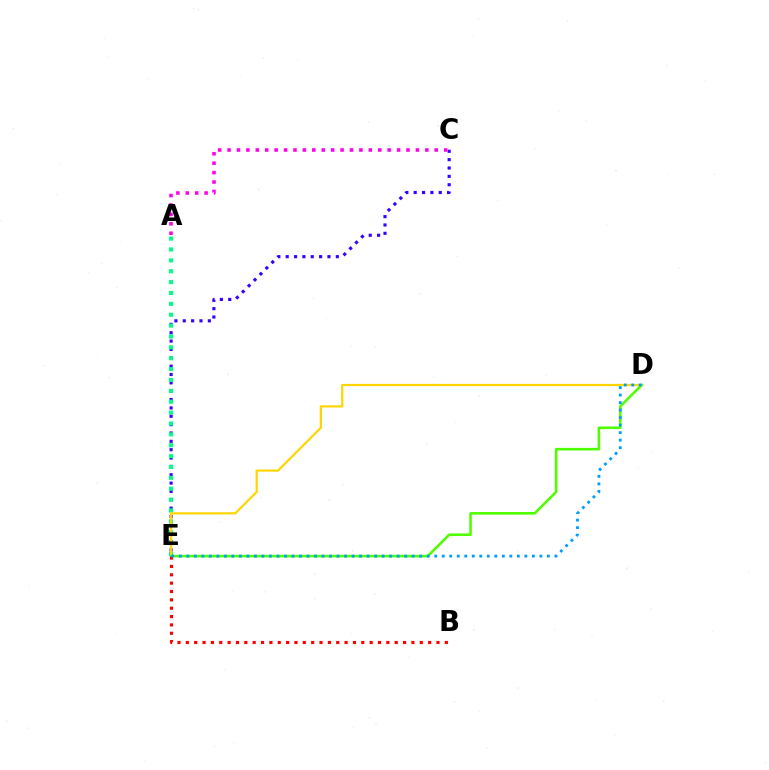{('C', 'E'): [{'color': '#3700ff', 'line_style': 'dotted', 'thickness': 2.27}], ('A', 'E'): [{'color': '#00ff86', 'line_style': 'dotted', 'thickness': 2.95}], ('D', 'E'): [{'color': '#ffd500', 'line_style': 'solid', 'thickness': 1.58}, {'color': '#4fff00', 'line_style': 'solid', 'thickness': 1.86}, {'color': '#009eff', 'line_style': 'dotted', 'thickness': 2.04}], ('A', 'C'): [{'color': '#ff00ed', 'line_style': 'dotted', 'thickness': 2.56}], ('B', 'E'): [{'color': '#ff0000', 'line_style': 'dotted', 'thickness': 2.27}]}